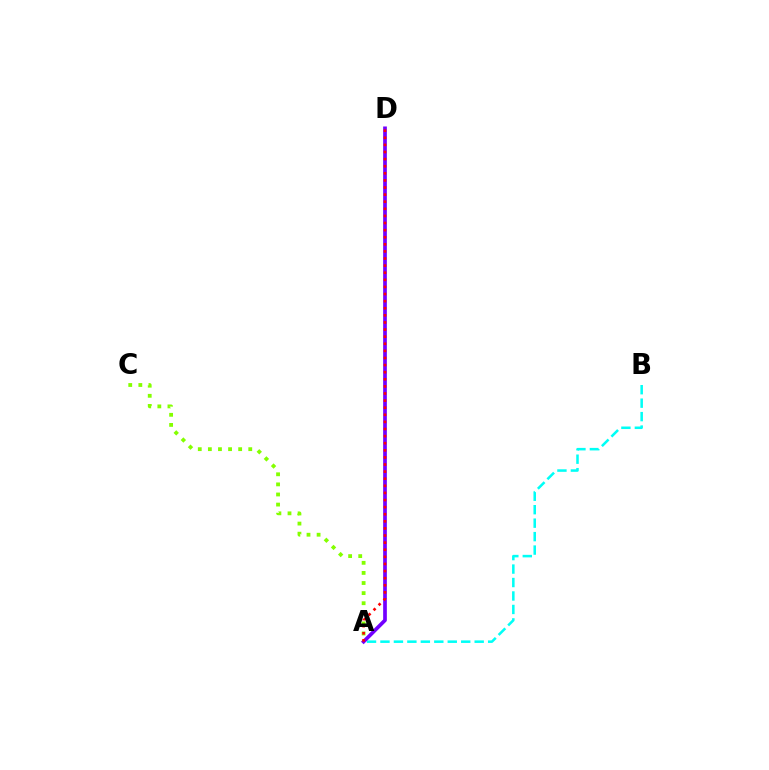{('A', 'B'): [{'color': '#00fff6', 'line_style': 'dashed', 'thickness': 1.83}], ('A', 'D'): [{'color': '#7200ff', 'line_style': 'solid', 'thickness': 2.66}, {'color': '#ff0000', 'line_style': 'dotted', 'thickness': 1.93}], ('A', 'C'): [{'color': '#84ff00', 'line_style': 'dotted', 'thickness': 2.74}]}